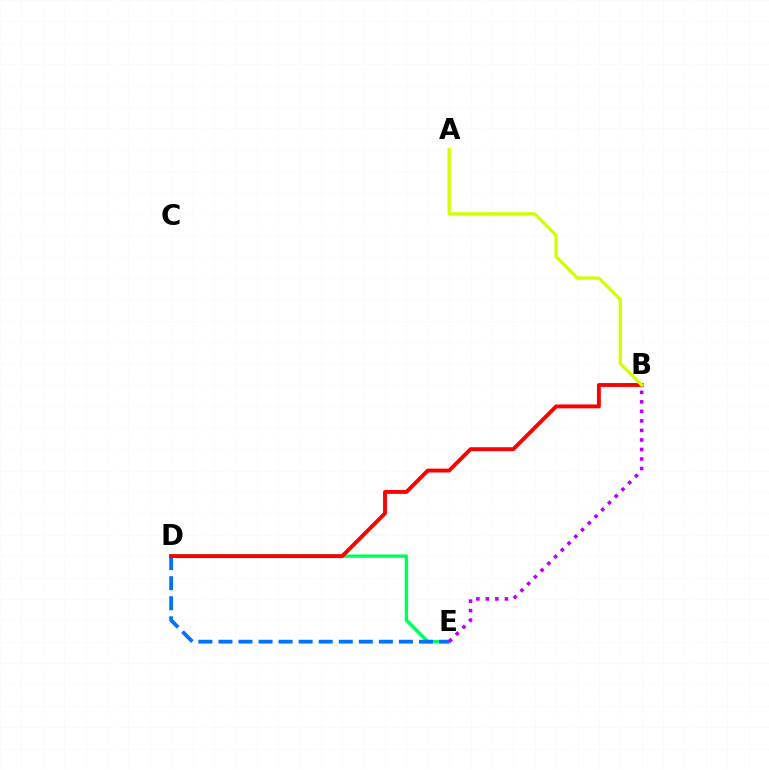{('D', 'E'): [{'color': '#00ff5c', 'line_style': 'solid', 'thickness': 2.44}, {'color': '#0074ff', 'line_style': 'dashed', 'thickness': 2.72}], ('B', 'D'): [{'color': '#ff0000', 'line_style': 'solid', 'thickness': 2.81}], ('B', 'E'): [{'color': '#b900ff', 'line_style': 'dotted', 'thickness': 2.59}], ('A', 'B'): [{'color': '#d1ff00', 'line_style': 'solid', 'thickness': 2.39}]}